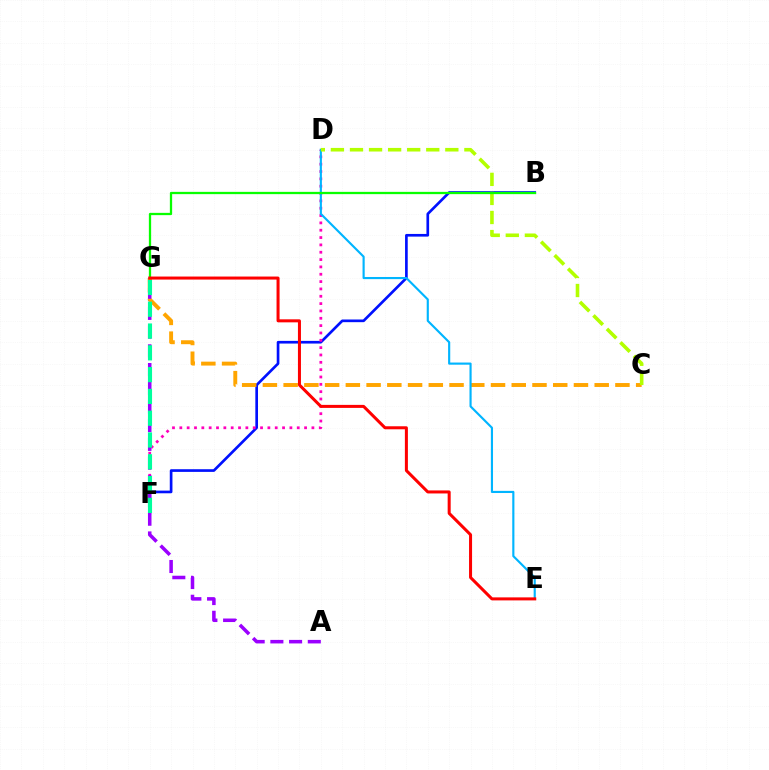{('B', 'F'): [{'color': '#0010ff', 'line_style': 'solid', 'thickness': 1.92}], ('D', 'F'): [{'color': '#ff00bd', 'line_style': 'dotted', 'thickness': 1.99}], ('A', 'G'): [{'color': '#9b00ff', 'line_style': 'dashed', 'thickness': 2.54}], ('C', 'G'): [{'color': '#ffa500', 'line_style': 'dashed', 'thickness': 2.82}], ('D', 'E'): [{'color': '#00b5ff', 'line_style': 'solid', 'thickness': 1.54}], ('C', 'D'): [{'color': '#b3ff00', 'line_style': 'dashed', 'thickness': 2.59}], ('B', 'G'): [{'color': '#08ff00', 'line_style': 'solid', 'thickness': 1.64}], ('F', 'G'): [{'color': '#00ff9d', 'line_style': 'dashed', 'thickness': 2.96}], ('E', 'G'): [{'color': '#ff0000', 'line_style': 'solid', 'thickness': 2.18}]}